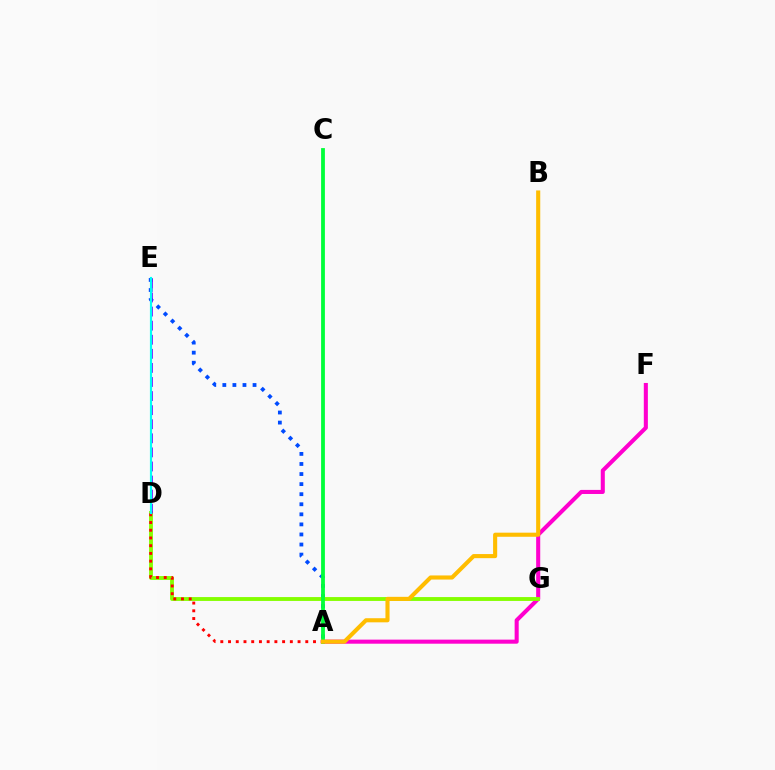{('A', 'E'): [{'color': '#004bff', 'line_style': 'dotted', 'thickness': 2.74}], ('A', 'F'): [{'color': '#ff00cf', 'line_style': 'solid', 'thickness': 2.93}], ('D', 'G'): [{'color': '#84ff00', 'line_style': 'solid', 'thickness': 2.78}], ('A', 'D'): [{'color': '#ff0000', 'line_style': 'dotted', 'thickness': 2.1}], ('A', 'C'): [{'color': '#00ff39', 'line_style': 'solid', 'thickness': 2.74}], ('D', 'E'): [{'color': '#7200ff', 'line_style': 'dashed', 'thickness': 1.91}, {'color': '#00fff6', 'line_style': 'solid', 'thickness': 1.56}], ('A', 'B'): [{'color': '#ffbd00', 'line_style': 'solid', 'thickness': 2.95}]}